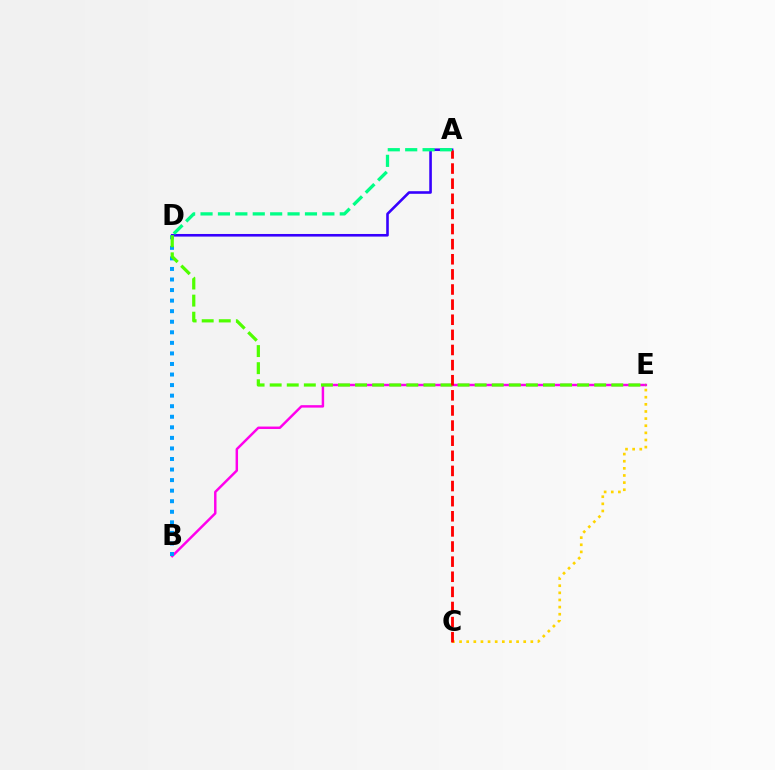{('B', 'E'): [{'color': '#ff00ed', 'line_style': 'solid', 'thickness': 1.77}], ('A', 'D'): [{'color': '#3700ff', 'line_style': 'solid', 'thickness': 1.88}, {'color': '#00ff86', 'line_style': 'dashed', 'thickness': 2.36}], ('B', 'D'): [{'color': '#009eff', 'line_style': 'dotted', 'thickness': 2.87}], ('C', 'E'): [{'color': '#ffd500', 'line_style': 'dotted', 'thickness': 1.94}], ('D', 'E'): [{'color': '#4fff00', 'line_style': 'dashed', 'thickness': 2.32}], ('A', 'C'): [{'color': '#ff0000', 'line_style': 'dashed', 'thickness': 2.05}]}